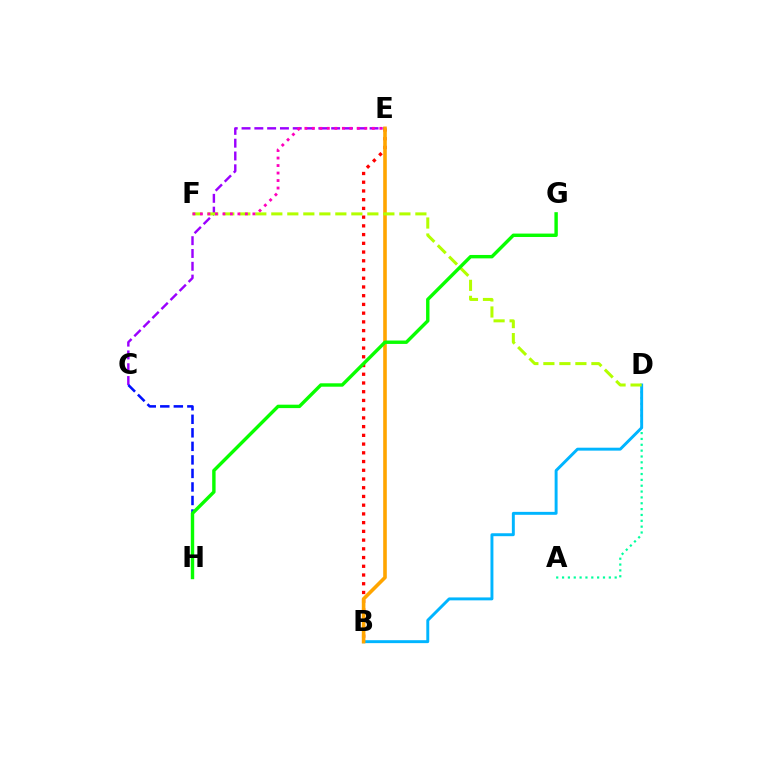{('B', 'E'): [{'color': '#ff0000', 'line_style': 'dotted', 'thickness': 2.37}, {'color': '#ffa500', 'line_style': 'solid', 'thickness': 2.59}], ('C', 'E'): [{'color': '#9b00ff', 'line_style': 'dashed', 'thickness': 1.74}], ('A', 'D'): [{'color': '#00ff9d', 'line_style': 'dotted', 'thickness': 1.59}], ('C', 'H'): [{'color': '#0010ff', 'line_style': 'dashed', 'thickness': 1.84}], ('B', 'D'): [{'color': '#00b5ff', 'line_style': 'solid', 'thickness': 2.11}], ('D', 'F'): [{'color': '#b3ff00', 'line_style': 'dashed', 'thickness': 2.17}], ('G', 'H'): [{'color': '#08ff00', 'line_style': 'solid', 'thickness': 2.45}], ('E', 'F'): [{'color': '#ff00bd', 'line_style': 'dotted', 'thickness': 2.04}]}